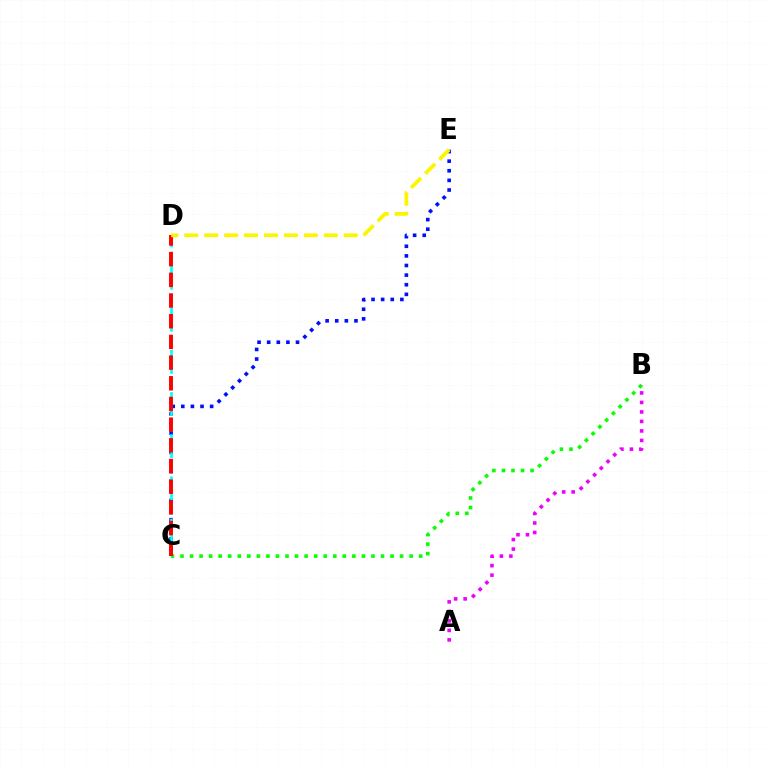{('B', 'C'): [{'color': '#08ff00', 'line_style': 'dotted', 'thickness': 2.59}], ('C', 'E'): [{'color': '#0010ff', 'line_style': 'dotted', 'thickness': 2.61}], ('C', 'D'): [{'color': '#00fff6', 'line_style': 'dashed', 'thickness': 1.91}, {'color': '#ff0000', 'line_style': 'dashed', 'thickness': 2.81}], ('A', 'B'): [{'color': '#ee00ff', 'line_style': 'dotted', 'thickness': 2.58}], ('D', 'E'): [{'color': '#fcf500', 'line_style': 'dashed', 'thickness': 2.71}]}